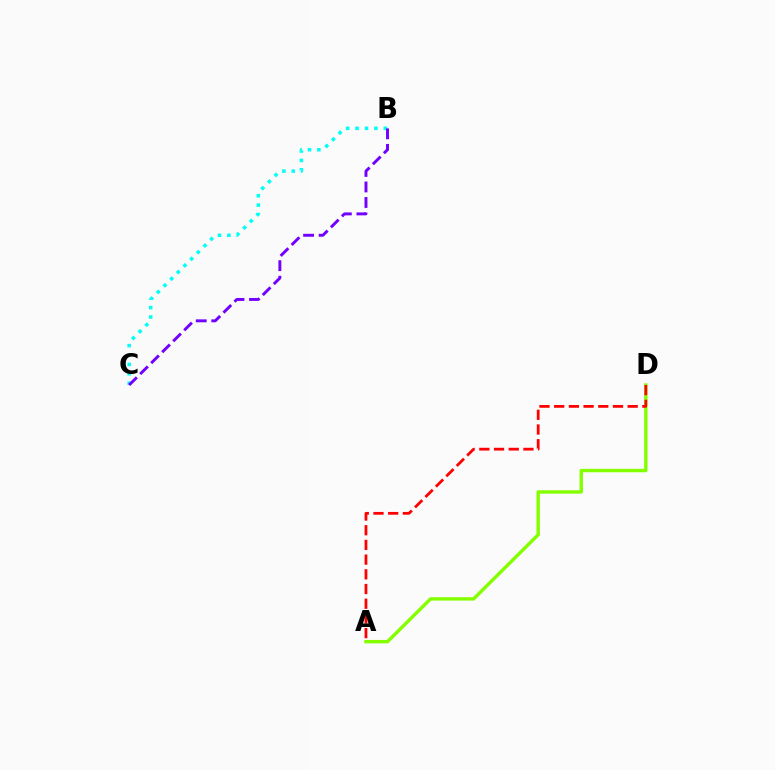{('A', 'D'): [{'color': '#84ff00', 'line_style': 'solid', 'thickness': 2.45}, {'color': '#ff0000', 'line_style': 'dashed', 'thickness': 2.0}], ('B', 'C'): [{'color': '#00fff6', 'line_style': 'dotted', 'thickness': 2.55}, {'color': '#7200ff', 'line_style': 'dashed', 'thickness': 2.11}]}